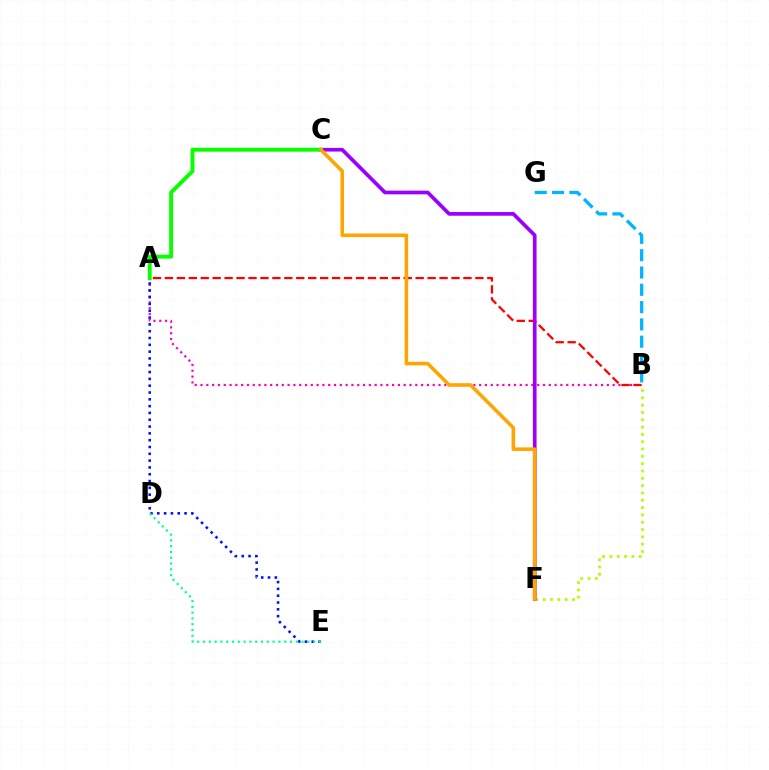{('B', 'F'): [{'color': '#b3ff00', 'line_style': 'dotted', 'thickness': 1.99}], ('A', 'B'): [{'color': '#ff00bd', 'line_style': 'dotted', 'thickness': 1.58}, {'color': '#ff0000', 'line_style': 'dashed', 'thickness': 1.62}], ('A', 'E'): [{'color': '#0010ff', 'line_style': 'dotted', 'thickness': 1.85}], ('C', 'F'): [{'color': '#9b00ff', 'line_style': 'solid', 'thickness': 2.66}, {'color': '#ffa500', 'line_style': 'solid', 'thickness': 2.56}], ('A', 'C'): [{'color': '#08ff00', 'line_style': 'solid', 'thickness': 2.81}], ('D', 'E'): [{'color': '#00ff9d', 'line_style': 'dotted', 'thickness': 1.57}], ('B', 'G'): [{'color': '#00b5ff', 'line_style': 'dashed', 'thickness': 2.35}]}